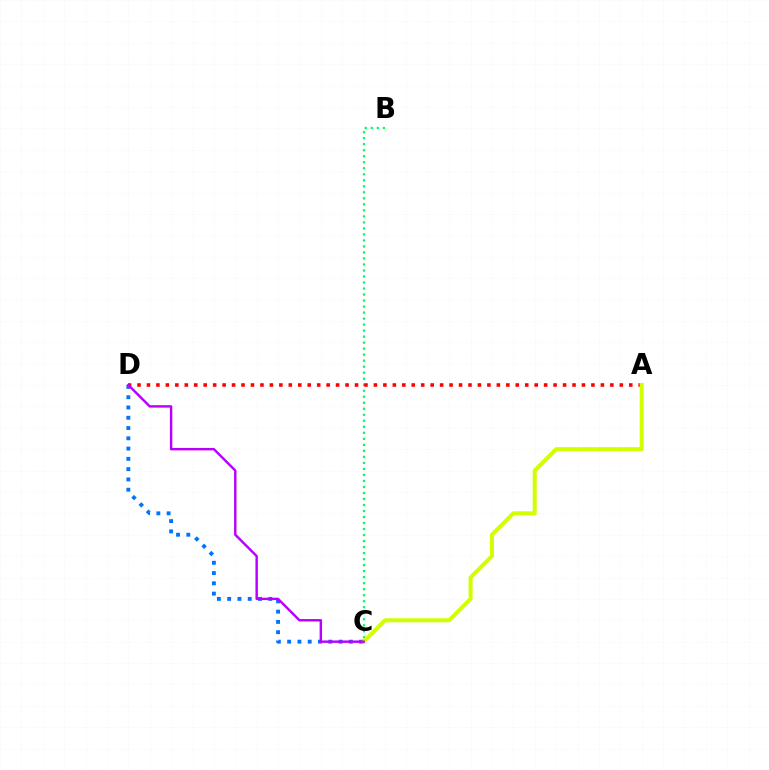{('B', 'C'): [{'color': '#00ff5c', 'line_style': 'dotted', 'thickness': 1.63}], ('A', 'D'): [{'color': '#ff0000', 'line_style': 'dotted', 'thickness': 2.57}], ('C', 'D'): [{'color': '#0074ff', 'line_style': 'dotted', 'thickness': 2.79}, {'color': '#b900ff', 'line_style': 'solid', 'thickness': 1.75}], ('A', 'C'): [{'color': '#d1ff00', 'line_style': 'solid', 'thickness': 2.9}]}